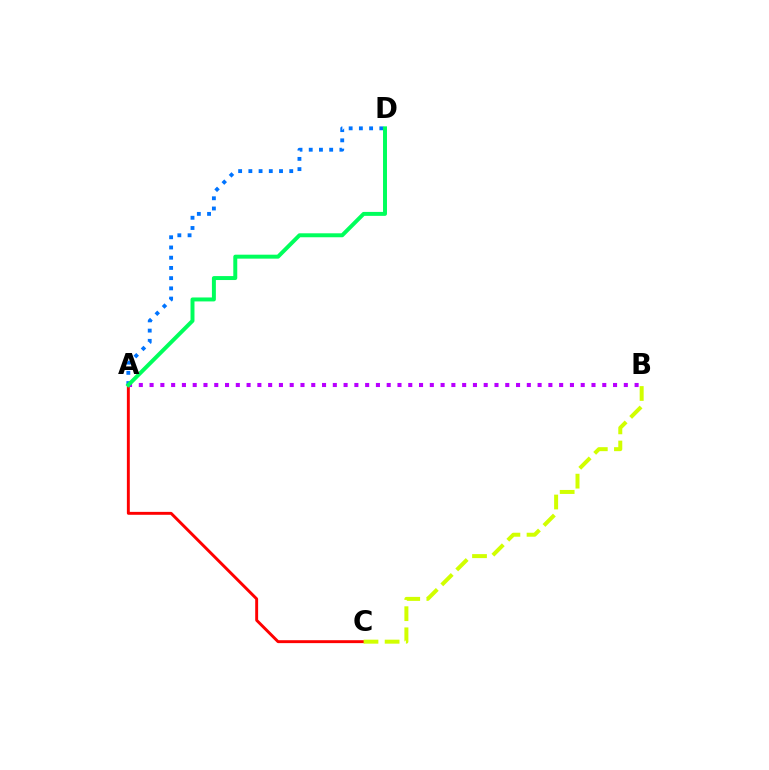{('A', 'C'): [{'color': '#ff0000', 'line_style': 'solid', 'thickness': 2.1}], ('A', 'D'): [{'color': '#0074ff', 'line_style': 'dotted', 'thickness': 2.78}, {'color': '#00ff5c', 'line_style': 'solid', 'thickness': 2.85}], ('A', 'B'): [{'color': '#b900ff', 'line_style': 'dotted', 'thickness': 2.93}], ('B', 'C'): [{'color': '#d1ff00', 'line_style': 'dashed', 'thickness': 2.87}]}